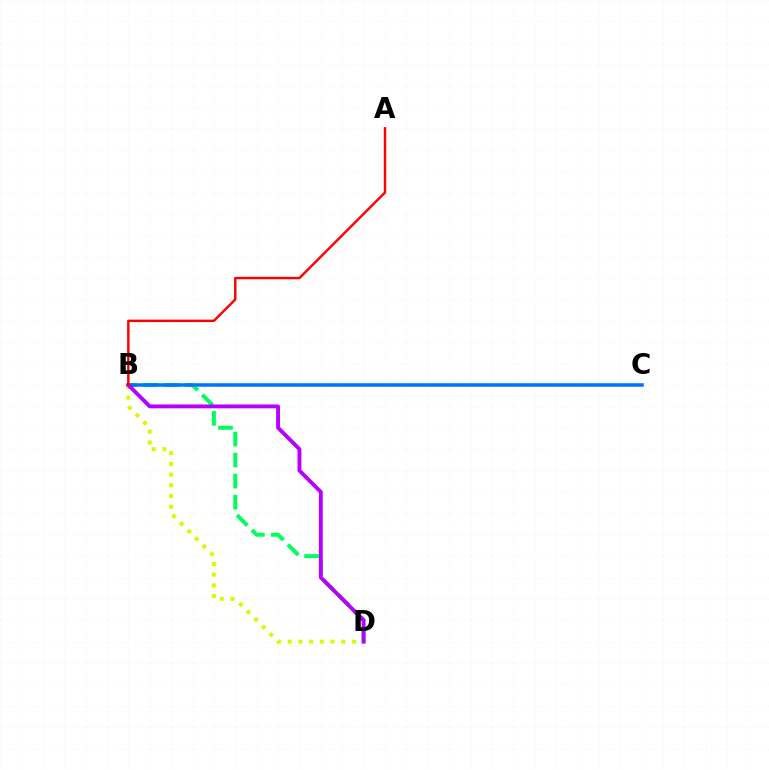{('B', 'D'): [{'color': '#00ff5c', 'line_style': 'dashed', 'thickness': 2.86}, {'color': '#d1ff00', 'line_style': 'dotted', 'thickness': 2.91}, {'color': '#b900ff', 'line_style': 'solid', 'thickness': 2.79}], ('B', 'C'): [{'color': '#0074ff', 'line_style': 'solid', 'thickness': 2.54}], ('A', 'B'): [{'color': '#ff0000', 'line_style': 'solid', 'thickness': 1.75}]}